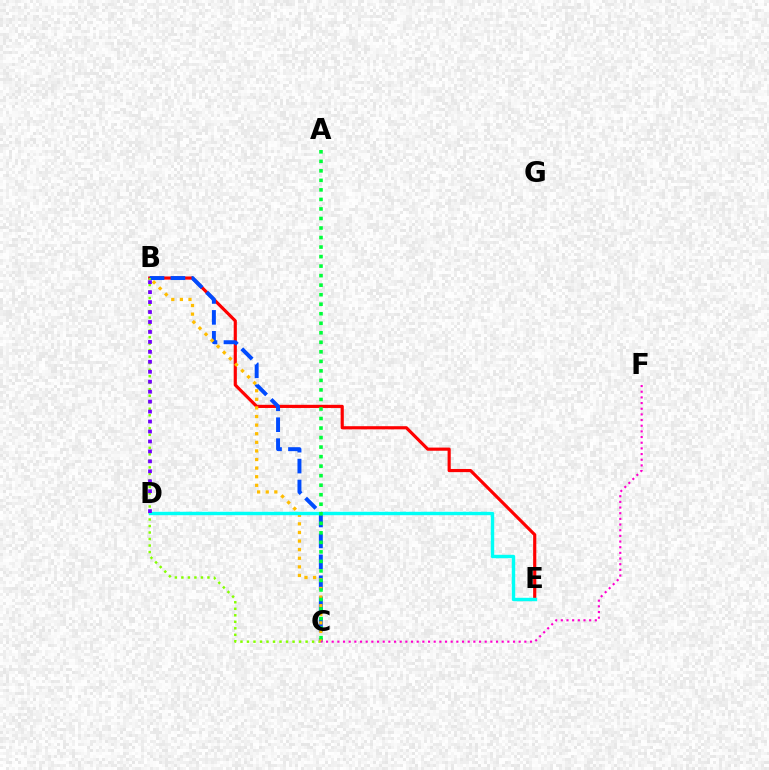{('B', 'E'): [{'color': '#ff0000', 'line_style': 'solid', 'thickness': 2.27}], ('B', 'C'): [{'color': '#004bff', 'line_style': 'dashed', 'thickness': 2.84}, {'color': '#84ff00', 'line_style': 'dotted', 'thickness': 1.77}, {'color': '#ffbd00', 'line_style': 'dotted', 'thickness': 2.34}], ('C', 'F'): [{'color': '#ff00cf', 'line_style': 'dotted', 'thickness': 1.54}], ('D', 'E'): [{'color': '#00fff6', 'line_style': 'solid', 'thickness': 2.46}], ('A', 'C'): [{'color': '#00ff39', 'line_style': 'dotted', 'thickness': 2.59}], ('B', 'D'): [{'color': '#7200ff', 'line_style': 'dotted', 'thickness': 2.7}]}